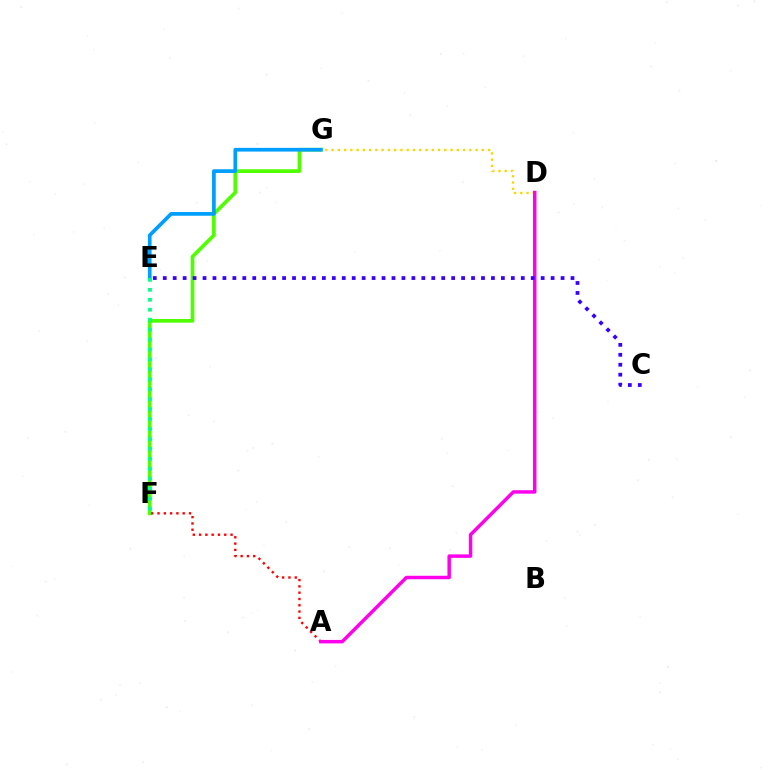{('F', 'G'): [{'color': '#4fff00', 'line_style': 'solid', 'thickness': 2.67}], ('E', 'G'): [{'color': '#009eff', 'line_style': 'solid', 'thickness': 2.67}], ('A', 'F'): [{'color': '#ff0000', 'line_style': 'dotted', 'thickness': 1.71}], ('D', 'G'): [{'color': '#ffd500', 'line_style': 'dotted', 'thickness': 1.7}], ('A', 'D'): [{'color': '#ff00ed', 'line_style': 'solid', 'thickness': 2.49}], ('C', 'E'): [{'color': '#3700ff', 'line_style': 'dotted', 'thickness': 2.7}], ('E', 'F'): [{'color': '#00ff86', 'line_style': 'dotted', 'thickness': 2.7}]}